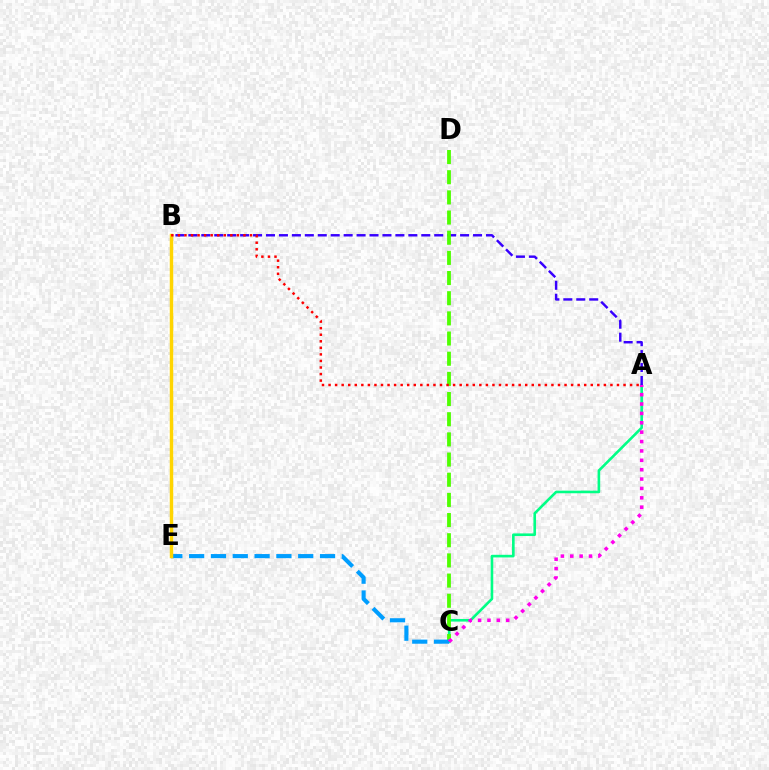{('A', 'C'): [{'color': '#00ff86', 'line_style': 'solid', 'thickness': 1.89}, {'color': '#ff00ed', 'line_style': 'dotted', 'thickness': 2.55}], ('A', 'B'): [{'color': '#3700ff', 'line_style': 'dashed', 'thickness': 1.76}, {'color': '#ff0000', 'line_style': 'dotted', 'thickness': 1.78}], ('C', 'D'): [{'color': '#4fff00', 'line_style': 'dashed', 'thickness': 2.74}], ('C', 'E'): [{'color': '#009eff', 'line_style': 'dashed', 'thickness': 2.96}], ('B', 'E'): [{'color': '#ffd500', 'line_style': 'solid', 'thickness': 2.48}]}